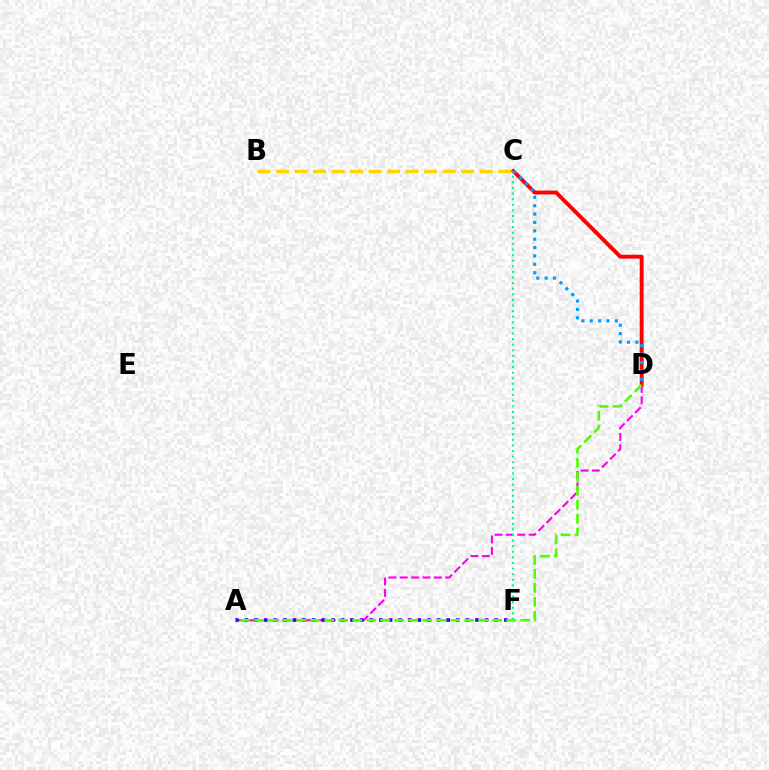{('A', 'D'): [{'color': '#ff00ed', 'line_style': 'dashed', 'thickness': 1.54}, {'color': '#4fff00', 'line_style': 'dashed', 'thickness': 1.9}], ('C', 'D'): [{'color': '#ff0000', 'line_style': 'solid', 'thickness': 2.8}, {'color': '#009eff', 'line_style': 'dotted', 'thickness': 2.28}], ('A', 'F'): [{'color': '#3700ff', 'line_style': 'dotted', 'thickness': 2.61}], ('B', 'C'): [{'color': '#ffd500', 'line_style': 'dashed', 'thickness': 2.52}], ('C', 'F'): [{'color': '#00ff86', 'line_style': 'dotted', 'thickness': 1.52}]}